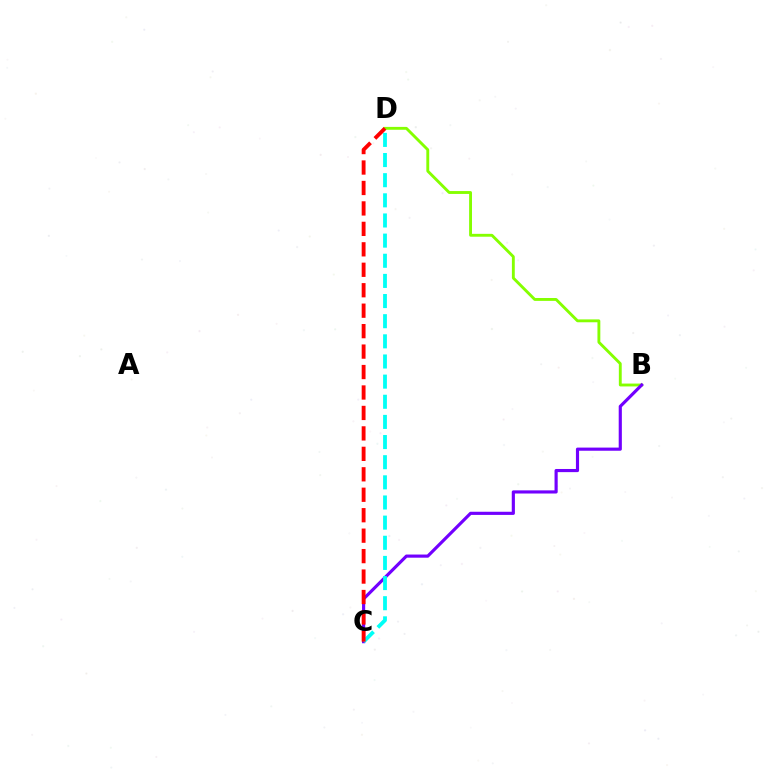{('B', 'D'): [{'color': '#84ff00', 'line_style': 'solid', 'thickness': 2.07}], ('B', 'C'): [{'color': '#7200ff', 'line_style': 'solid', 'thickness': 2.27}], ('C', 'D'): [{'color': '#00fff6', 'line_style': 'dashed', 'thickness': 2.74}, {'color': '#ff0000', 'line_style': 'dashed', 'thickness': 2.78}]}